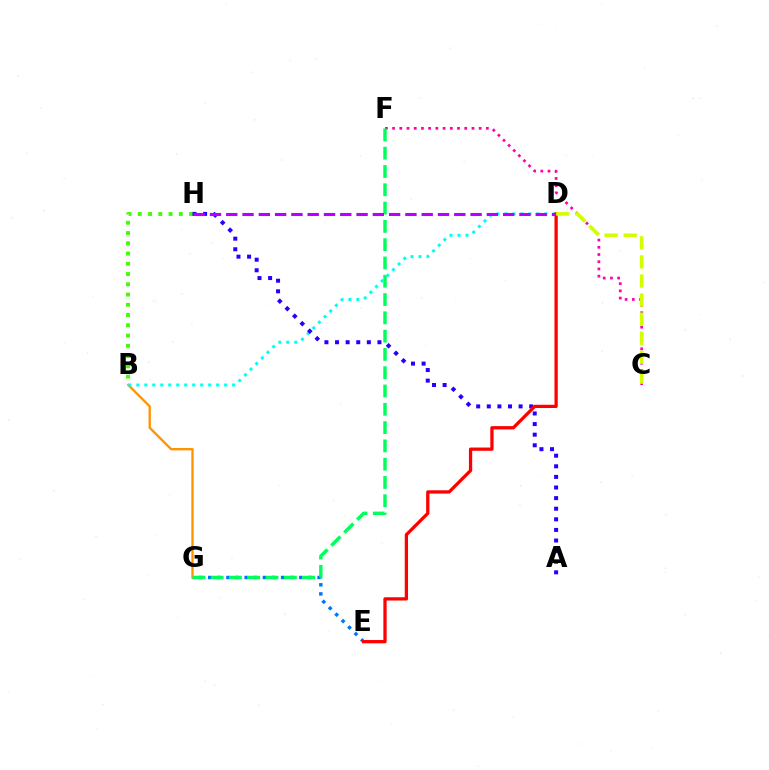{('E', 'G'): [{'color': '#0074ff', 'line_style': 'dotted', 'thickness': 2.47}], ('B', 'G'): [{'color': '#ff9400', 'line_style': 'solid', 'thickness': 1.69}], ('B', 'H'): [{'color': '#3dff00', 'line_style': 'dotted', 'thickness': 2.79}], ('C', 'F'): [{'color': '#ff00ac', 'line_style': 'dotted', 'thickness': 1.96}], ('F', 'G'): [{'color': '#00ff5c', 'line_style': 'dashed', 'thickness': 2.49}], ('B', 'D'): [{'color': '#00fff6', 'line_style': 'dotted', 'thickness': 2.17}], ('A', 'H'): [{'color': '#2500ff', 'line_style': 'dotted', 'thickness': 2.88}], ('D', 'E'): [{'color': '#ff0000', 'line_style': 'solid', 'thickness': 2.35}], ('D', 'H'): [{'color': '#b900ff', 'line_style': 'dashed', 'thickness': 2.21}], ('C', 'D'): [{'color': '#d1ff00', 'line_style': 'dashed', 'thickness': 2.59}]}